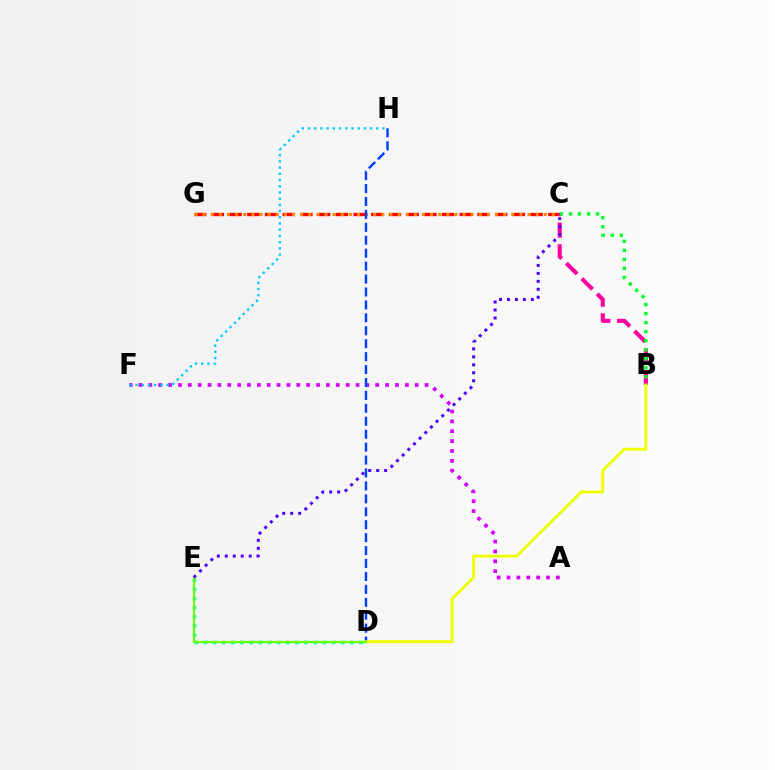{('C', 'G'): [{'color': '#ff0000', 'line_style': 'dashed', 'thickness': 2.41}, {'color': '#ff8800', 'line_style': 'dotted', 'thickness': 2.21}], ('A', 'F'): [{'color': '#d600ff', 'line_style': 'dotted', 'thickness': 2.68}], ('B', 'C'): [{'color': '#ff00a0', 'line_style': 'dashed', 'thickness': 2.95}, {'color': '#00ff27', 'line_style': 'dotted', 'thickness': 2.45}], ('D', 'H'): [{'color': '#003fff', 'line_style': 'dashed', 'thickness': 1.76}], ('D', 'E'): [{'color': '#00ffaf', 'line_style': 'dotted', 'thickness': 2.49}, {'color': '#66ff00', 'line_style': 'solid', 'thickness': 1.58}], ('B', 'D'): [{'color': '#eeff00', 'line_style': 'solid', 'thickness': 2.05}], ('C', 'E'): [{'color': '#4f00ff', 'line_style': 'dotted', 'thickness': 2.17}], ('F', 'H'): [{'color': '#00c7ff', 'line_style': 'dotted', 'thickness': 1.69}]}